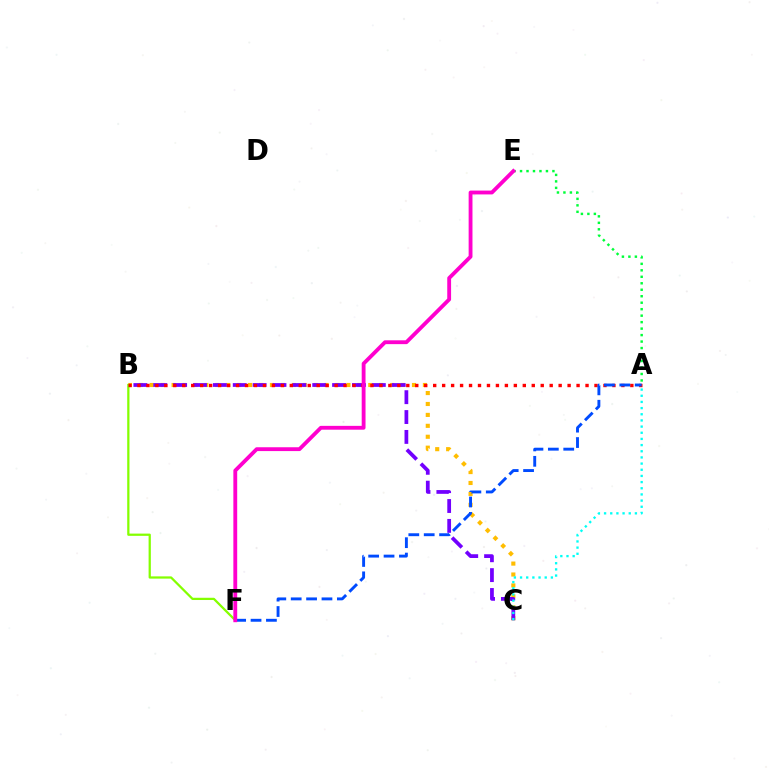{('B', 'C'): [{'color': '#ffbd00', 'line_style': 'dotted', 'thickness': 2.97}, {'color': '#7200ff', 'line_style': 'dashed', 'thickness': 2.7}], ('B', 'F'): [{'color': '#84ff00', 'line_style': 'solid', 'thickness': 1.62}], ('A', 'B'): [{'color': '#ff0000', 'line_style': 'dotted', 'thickness': 2.43}], ('A', 'E'): [{'color': '#00ff39', 'line_style': 'dotted', 'thickness': 1.76}], ('A', 'F'): [{'color': '#004bff', 'line_style': 'dashed', 'thickness': 2.09}], ('A', 'C'): [{'color': '#00fff6', 'line_style': 'dotted', 'thickness': 1.68}], ('E', 'F'): [{'color': '#ff00cf', 'line_style': 'solid', 'thickness': 2.76}]}